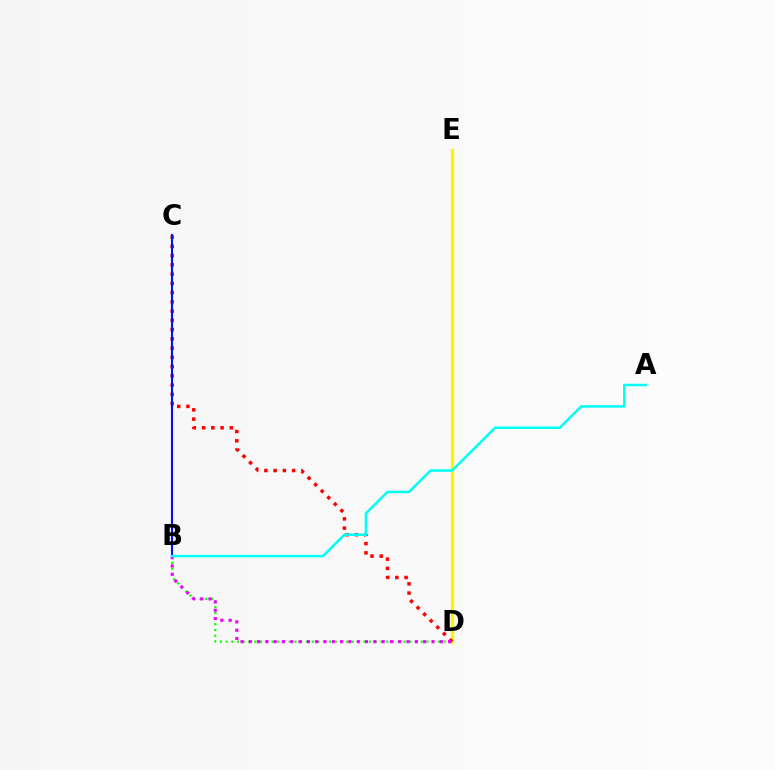{('D', 'E'): [{'color': '#fcf500', 'line_style': 'solid', 'thickness': 2.37}], ('B', 'D'): [{'color': '#08ff00', 'line_style': 'dotted', 'thickness': 1.56}, {'color': '#ee00ff', 'line_style': 'dotted', 'thickness': 2.26}], ('C', 'D'): [{'color': '#ff0000', 'line_style': 'dotted', 'thickness': 2.51}], ('B', 'C'): [{'color': '#0010ff', 'line_style': 'solid', 'thickness': 1.51}], ('A', 'B'): [{'color': '#00fff6', 'line_style': 'solid', 'thickness': 1.83}]}